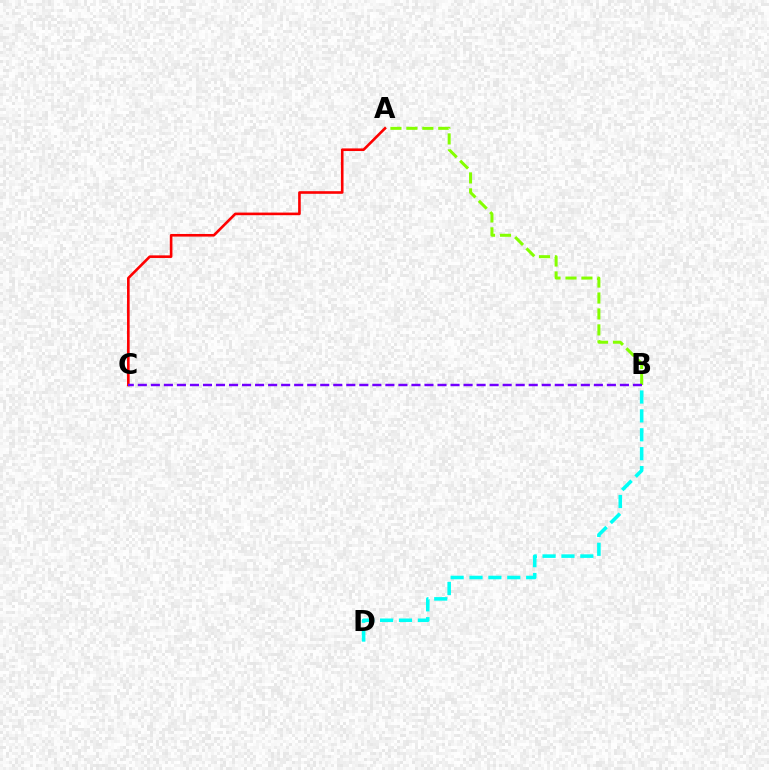{('B', 'D'): [{'color': '#00fff6', 'line_style': 'dashed', 'thickness': 2.57}], ('A', 'B'): [{'color': '#84ff00', 'line_style': 'dashed', 'thickness': 2.17}], ('A', 'C'): [{'color': '#ff0000', 'line_style': 'solid', 'thickness': 1.89}], ('B', 'C'): [{'color': '#7200ff', 'line_style': 'dashed', 'thickness': 1.77}]}